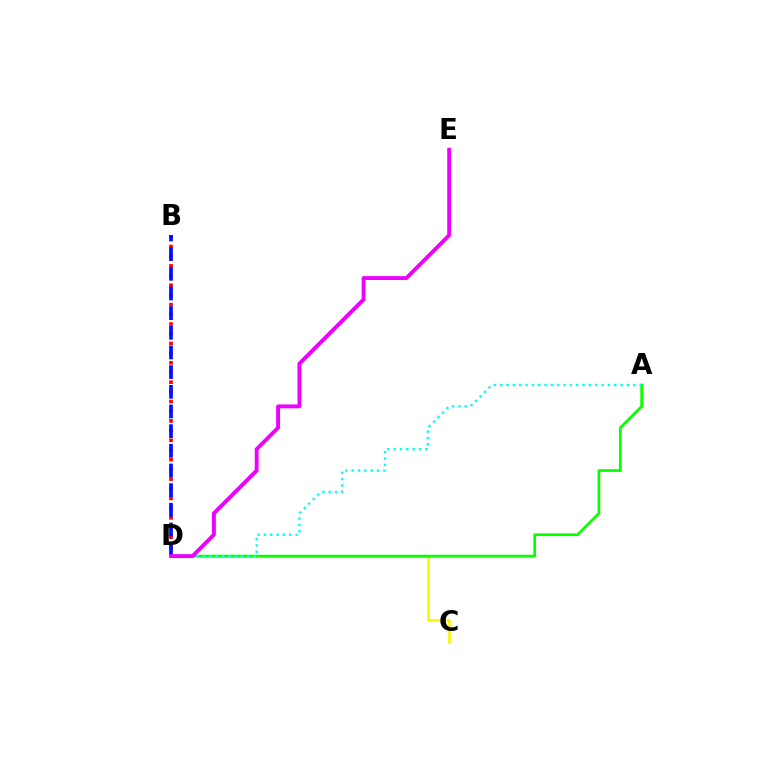{('B', 'D'): [{'color': '#ff0000', 'line_style': 'dotted', 'thickness': 2.63}, {'color': '#0010ff', 'line_style': 'dashed', 'thickness': 2.67}], ('C', 'D'): [{'color': '#fcf500', 'line_style': 'solid', 'thickness': 1.88}], ('A', 'D'): [{'color': '#08ff00', 'line_style': 'solid', 'thickness': 1.95}, {'color': '#00fff6', 'line_style': 'dotted', 'thickness': 1.72}], ('D', 'E'): [{'color': '#ee00ff', 'line_style': 'solid', 'thickness': 2.8}]}